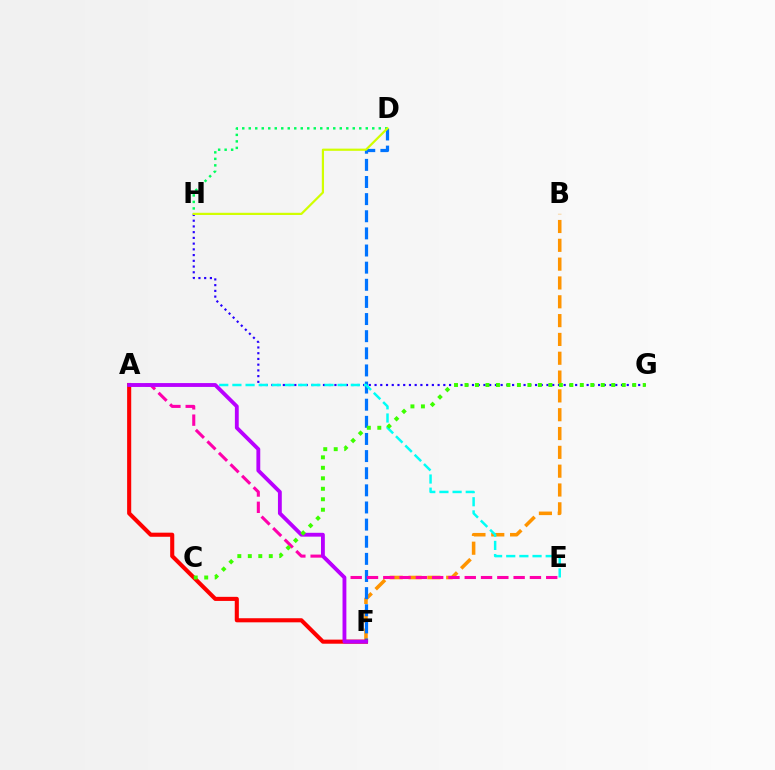{('B', 'F'): [{'color': '#ff9400', 'line_style': 'dashed', 'thickness': 2.56}], ('D', 'F'): [{'color': '#0074ff', 'line_style': 'dashed', 'thickness': 2.33}], ('G', 'H'): [{'color': '#2500ff', 'line_style': 'dotted', 'thickness': 1.56}], ('A', 'E'): [{'color': '#ff00ac', 'line_style': 'dashed', 'thickness': 2.21}, {'color': '#00fff6', 'line_style': 'dashed', 'thickness': 1.79}], ('A', 'F'): [{'color': '#ff0000', 'line_style': 'solid', 'thickness': 2.95}, {'color': '#b900ff', 'line_style': 'solid', 'thickness': 2.77}], ('C', 'G'): [{'color': '#3dff00', 'line_style': 'dotted', 'thickness': 2.85}], ('D', 'H'): [{'color': '#00ff5c', 'line_style': 'dotted', 'thickness': 1.77}, {'color': '#d1ff00', 'line_style': 'solid', 'thickness': 1.59}]}